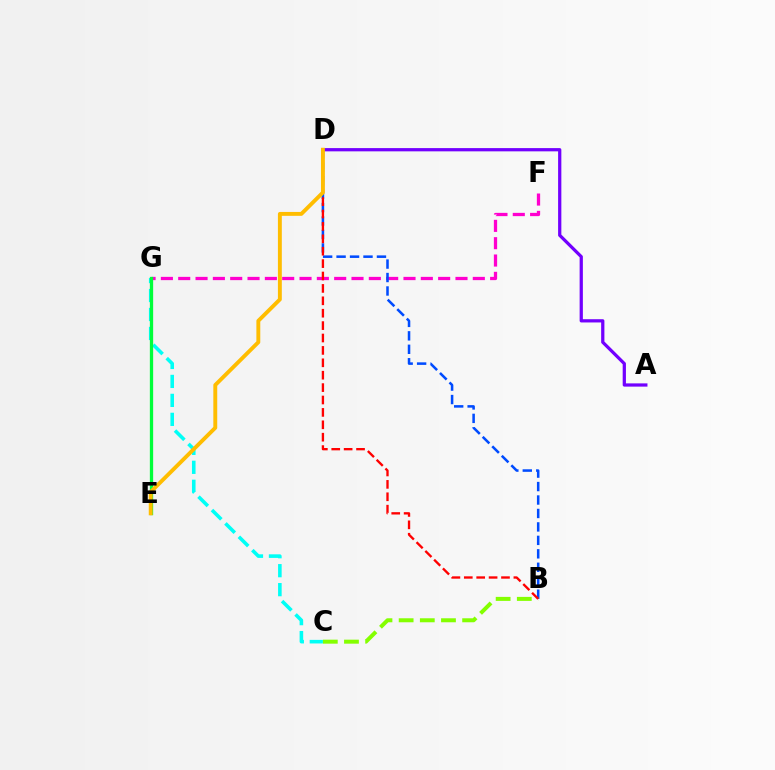{('F', 'G'): [{'color': '#ff00cf', 'line_style': 'dashed', 'thickness': 2.35}], ('B', 'D'): [{'color': '#004bff', 'line_style': 'dashed', 'thickness': 1.83}, {'color': '#ff0000', 'line_style': 'dashed', 'thickness': 1.68}], ('C', 'G'): [{'color': '#00fff6', 'line_style': 'dashed', 'thickness': 2.58}], ('B', 'C'): [{'color': '#84ff00', 'line_style': 'dashed', 'thickness': 2.88}], ('E', 'G'): [{'color': '#00ff39', 'line_style': 'solid', 'thickness': 2.38}], ('A', 'D'): [{'color': '#7200ff', 'line_style': 'solid', 'thickness': 2.33}], ('D', 'E'): [{'color': '#ffbd00', 'line_style': 'solid', 'thickness': 2.8}]}